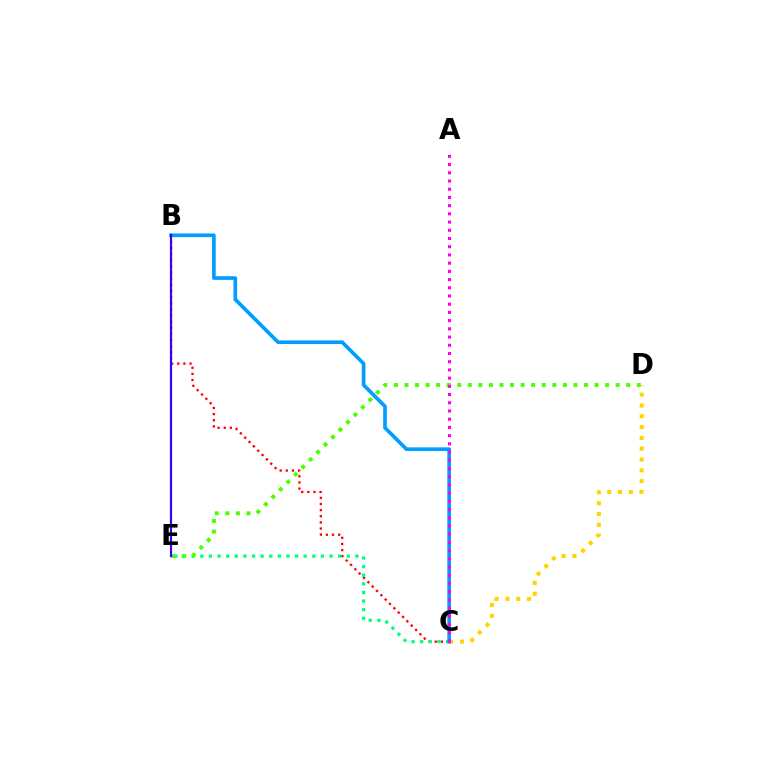{('B', 'C'): [{'color': '#ff0000', 'line_style': 'dotted', 'thickness': 1.67}, {'color': '#009eff', 'line_style': 'solid', 'thickness': 2.64}], ('C', 'E'): [{'color': '#00ff86', 'line_style': 'dotted', 'thickness': 2.34}], ('D', 'E'): [{'color': '#4fff00', 'line_style': 'dotted', 'thickness': 2.87}], ('C', 'D'): [{'color': '#ffd500', 'line_style': 'dotted', 'thickness': 2.94}], ('B', 'E'): [{'color': '#3700ff', 'line_style': 'solid', 'thickness': 1.57}], ('A', 'C'): [{'color': '#ff00ed', 'line_style': 'dotted', 'thickness': 2.23}]}